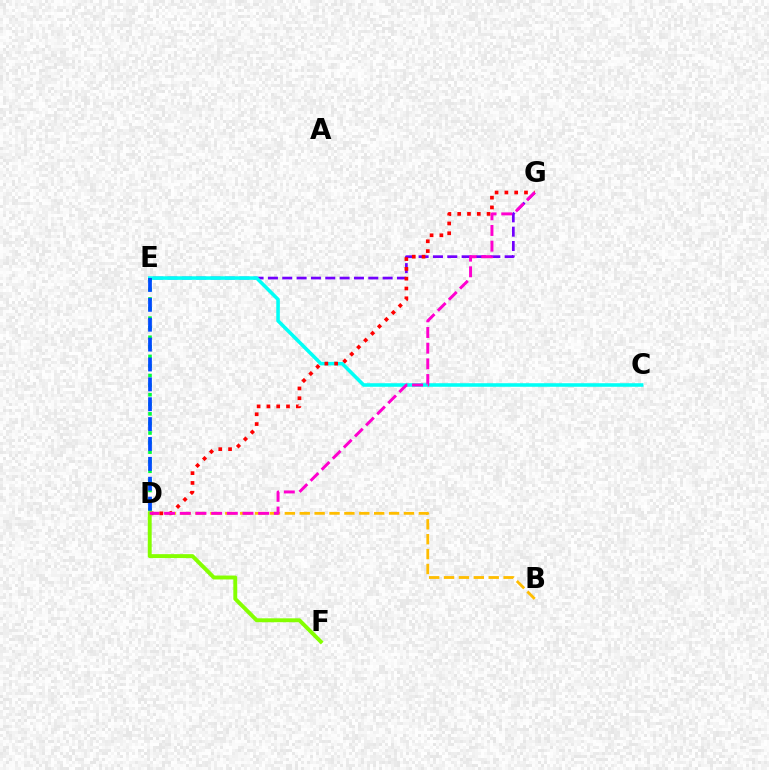{('E', 'G'): [{'color': '#7200ff', 'line_style': 'dashed', 'thickness': 1.95}], ('C', 'E'): [{'color': '#00fff6', 'line_style': 'solid', 'thickness': 2.56}], ('B', 'D'): [{'color': '#ffbd00', 'line_style': 'dashed', 'thickness': 2.02}], ('D', 'G'): [{'color': '#ff0000', 'line_style': 'dotted', 'thickness': 2.66}, {'color': '#ff00cf', 'line_style': 'dashed', 'thickness': 2.13}], ('D', 'E'): [{'color': '#00ff39', 'line_style': 'dotted', 'thickness': 2.6}, {'color': '#004bff', 'line_style': 'dashed', 'thickness': 2.7}], ('D', 'F'): [{'color': '#84ff00', 'line_style': 'solid', 'thickness': 2.82}]}